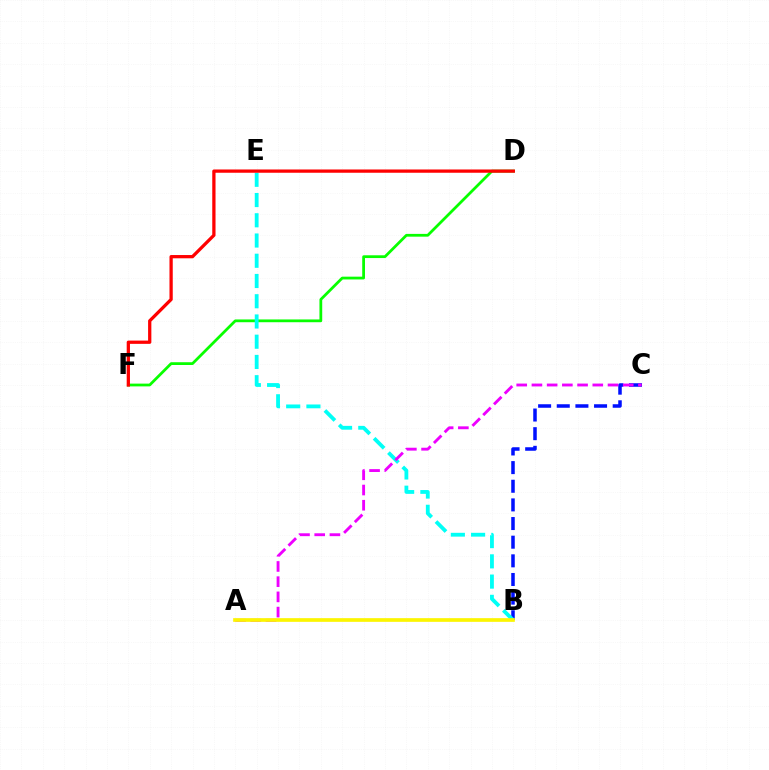{('B', 'C'): [{'color': '#0010ff', 'line_style': 'dashed', 'thickness': 2.53}], ('D', 'F'): [{'color': '#08ff00', 'line_style': 'solid', 'thickness': 2.0}, {'color': '#ff0000', 'line_style': 'solid', 'thickness': 2.35}], ('B', 'E'): [{'color': '#00fff6', 'line_style': 'dashed', 'thickness': 2.75}], ('A', 'C'): [{'color': '#ee00ff', 'line_style': 'dashed', 'thickness': 2.07}], ('A', 'B'): [{'color': '#fcf500', 'line_style': 'solid', 'thickness': 2.65}]}